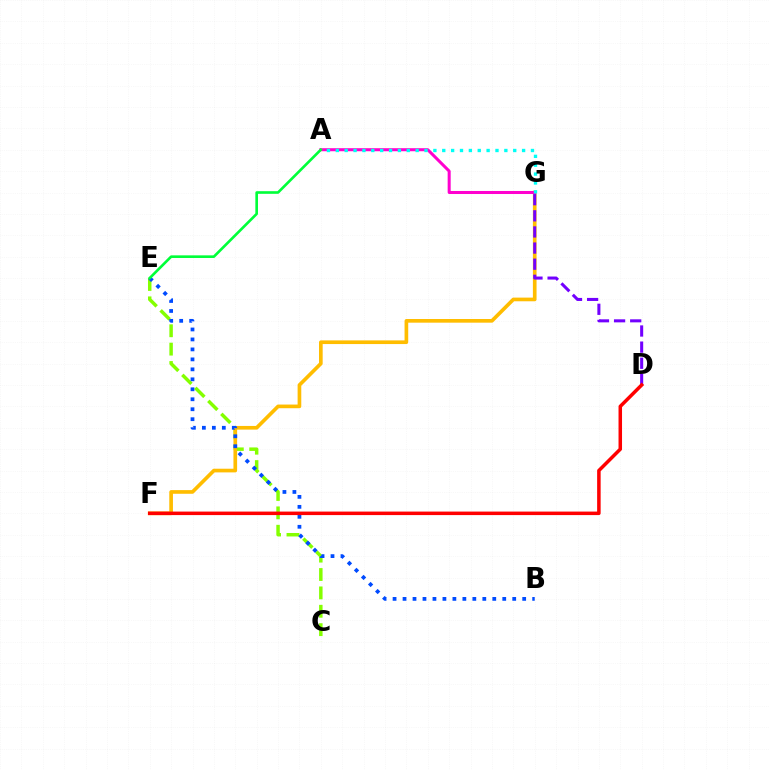{('C', 'E'): [{'color': '#84ff00', 'line_style': 'dashed', 'thickness': 2.5}], ('F', 'G'): [{'color': '#ffbd00', 'line_style': 'solid', 'thickness': 2.64}], ('D', 'G'): [{'color': '#7200ff', 'line_style': 'dashed', 'thickness': 2.19}], ('B', 'E'): [{'color': '#004bff', 'line_style': 'dotted', 'thickness': 2.71}], ('D', 'F'): [{'color': '#ff0000', 'line_style': 'solid', 'thickness': 2.53}], ('A', 'G'): [{'color': '#ff00cf', 'line_style': 'solid', 'thickness': 2.18}, {'color': '#00fff6', 'line_style': 'dotted', 'thickness': 2.41}], ('A', 'E'): [{'color': '#00ff39', 'line_style': 'solid', 'thickness': 1.9}]}